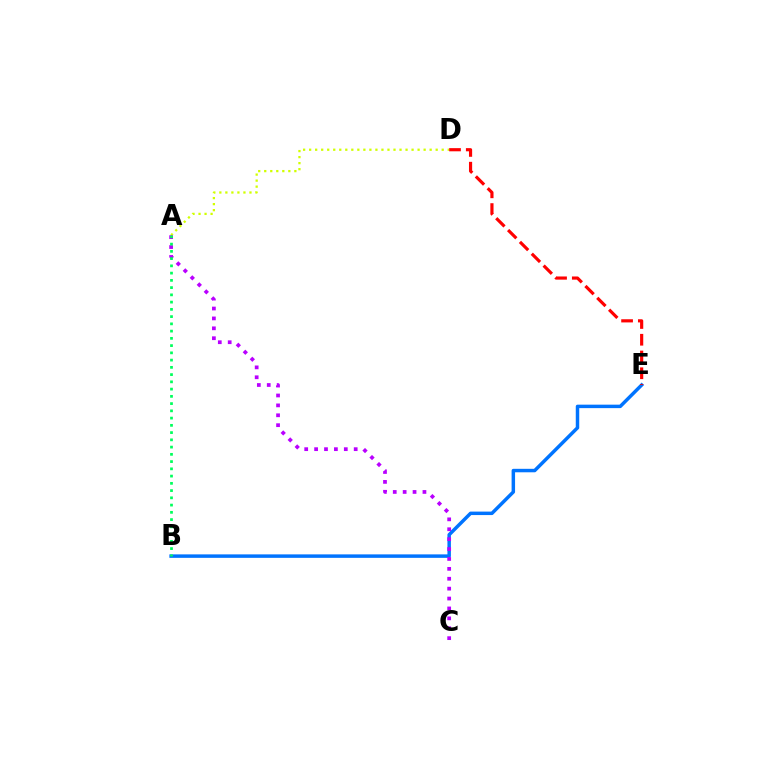{('B', 'E'): [{'color': '#0074ff', 'line_style': 'solid', 'thickness': 2.5}], ('A', 'D'): [{'color': '#d1ff00', 'line_style': 'dotted', 'thickness': 1.64}], ('A', 'C'): [{'color': '#b900ff', 'line_style': 'dotted', 'thickness': 2.69}], ('A', 'B'): [{'color': '#00ff5c', 'line_style': 'dotted', 'thickness': 1.97}], ('D', 'E'): [{'color': '#ff0000', 'line_style': 'dashed', 'thickness': 2.28}]}